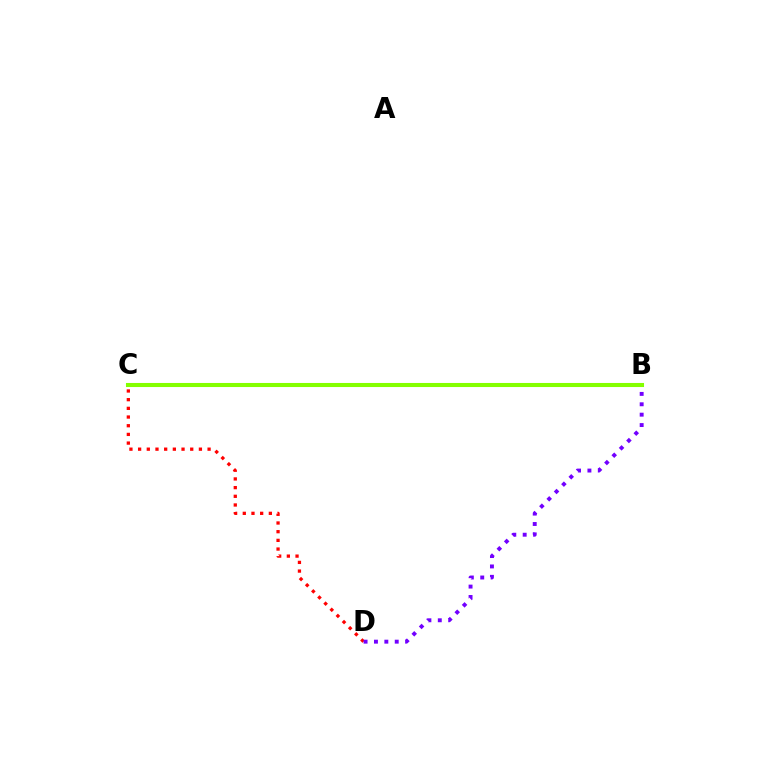{('C', 'D'): [{'color': '#ff0000', 'line_style': 'dotted', 'thickness': 2.36}], ('B', 'D'): [{'color': '#7200ff', 'line_style': 'dotted', 'thickness': 2.82}], ('B', 'C'): [{'color': '#00fff6', 'line_style': 'dashed', 'thickness': 2.74}, {'color': '#84ff00', 'line_style': 'solid', 'thickness': 2.93}]}